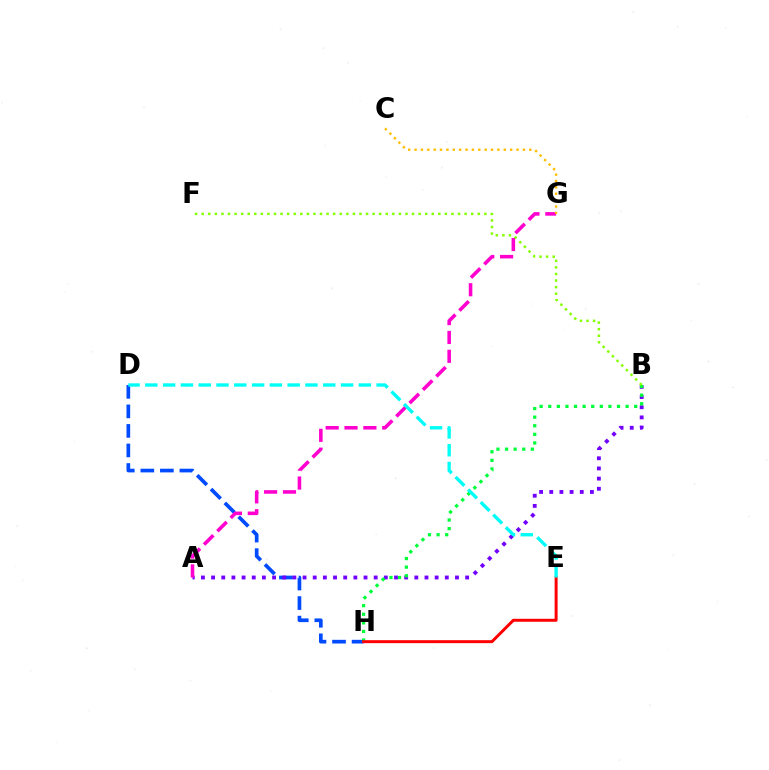{('D', 'H'): [{'color': '#004bff', 'line_style': 'dashed', 'thickness': 2.65}], ('A', 'B'): [{'color': '#7200ff', 'line_style': 'dotted', 'thickness': 2.76}], ('B', 'H'): [{'color': '#00ff39', 'line_style': 'dotted', 'thickness': 2.34}], ('A', 'G'): [{'color': '#ff00cf', 'line_style': 'dashed', 'thickness': 2.56}], ('B', 'F'): [{'color': '#84ff00', 'line_style': 'dotted', 'thickness': 1.79}], ('C', 'G'): [{'color': '#ffbd00', 'line_style': 'dotted', 'thickness': 1.73}], ('E', 'H'): [{'color': '#ff0000', 'line_style': 'solid', 'thickness': 2.13}], ('D', 'E'): [{'color': '#00fff6', 'line_style': 'dashed', 'thickness': 2.42}]}